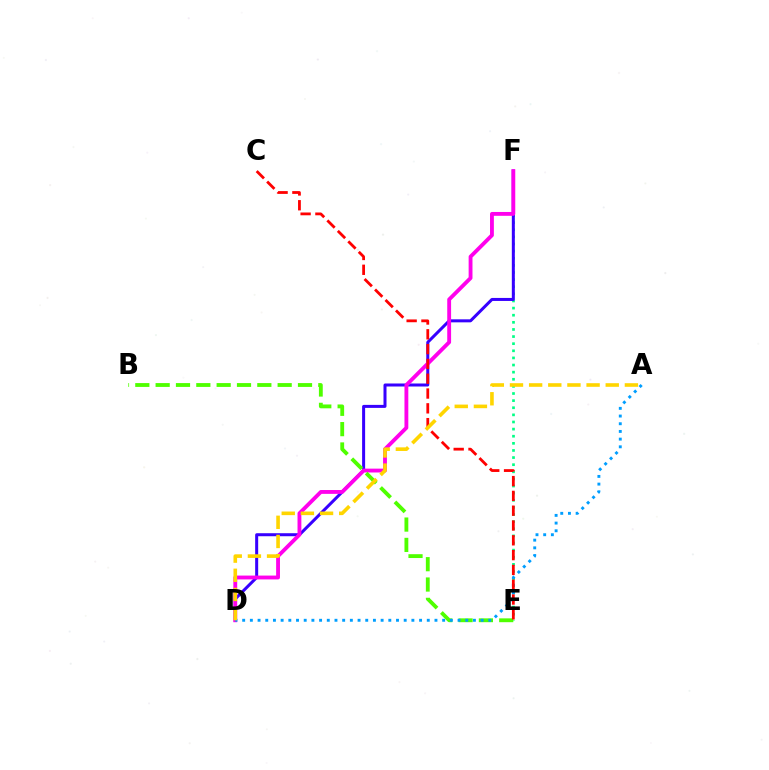{('E', 'F'): [{'color': '#00ff86', 'line_style': 'dotted', 'thickness': 1.93}], ('D', 'F'): [{'color': '#3700ff', 'line_style': 'solid', 'thickness': 2.17}, {'color': '#ff00ed', 'line_style': 'solid', 'thickness': 2.77}], ('B', 'E'): [{'color': '#4fff00', 'line_style': 'dashed', 'thickness': 2.76}], ('A', 'D'): [{'color': '#009eff', 'line_style': 'dotted', 'thickness': 2.09}, {'color': '#ffd500', 'line_style': 'dashed', 'thickness': 2.6}], ('C', 'E'): [{'color': '#ff0000', 'line_style': 'dashed', 'thickness': 2.01}]}